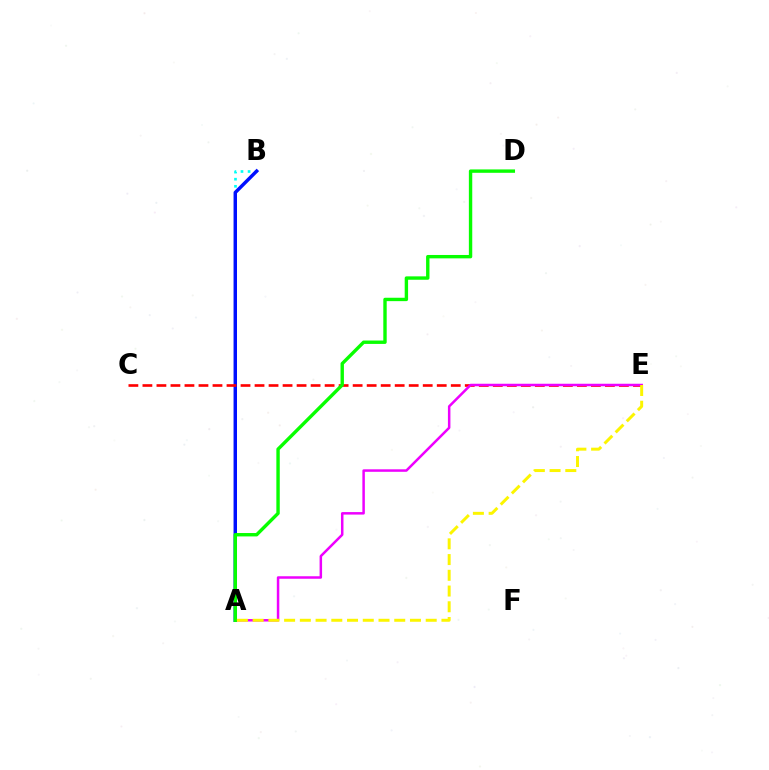{('A', 'B'): [{'color': '#00fff6', 'line_style': 'dotted', 'thickness': 1.93}, {'color': '#0010ff', 'line_style': 'solid', 'thickness': 2.49}], ('C', 'E'): [{'color': '#ff0000', 'line_style': 'dashed', 'thickness': 1.9}], ('A', 'E'): [{'color': '#ee00ff', 'line_style': 'solid', 'thickness': 1.8}, {'color': '#fcf500', 'line_style': 'dashed', 'thickness': 2.14}], ('A', 'D'): [{'color': '#08ff00', 'line_style': 'solid', 'thickness': 2.44}]}